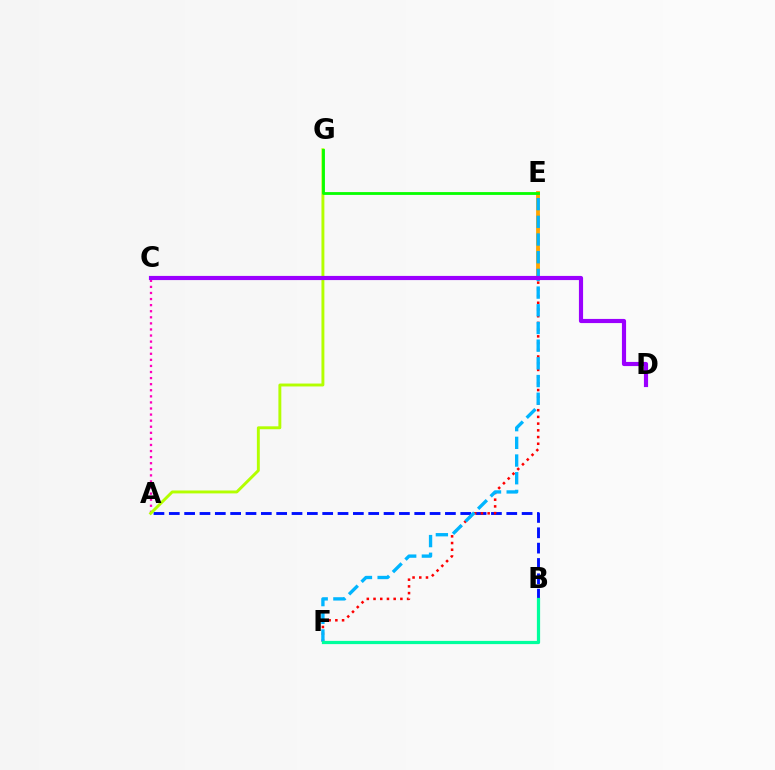{('A', 'B'): [{'color': '#0010ff', 'line_style': 'dashed', 'thickness': 2.08}], ('A', 'C'): [{'color': '#ff00bd', 'line_style': 'dotted', 'thickness': 1.65}], ('E', 'F'): [{'color': '#ff0000', 'line_style': 'dotted', 'thickness': 1.82}, {'color': '#00b5ff', 'line_style': 'dashed', 'thickness': 2.4}], ('C', 'E'): [{'color': '#ffa500', 'line_style': 'solid', 'thickness': 2.75}], ('A', 'G'): [{'color': '#b3ff00', 'line_style': 'solid', 'thickness': 2.1}], ('B', 'F'): [{'color': '#00ff9d', 'line_style': 'solid', 'thickness': 2.32}], ('C', 'D'): [{'color': '#9b00ff', 'line_style': 'solid', 'thickness': 2.99}], ('E', 'G'): [{'color': '#08ff00', 'line_style': 'solid', 'thickness': 2.03}]}